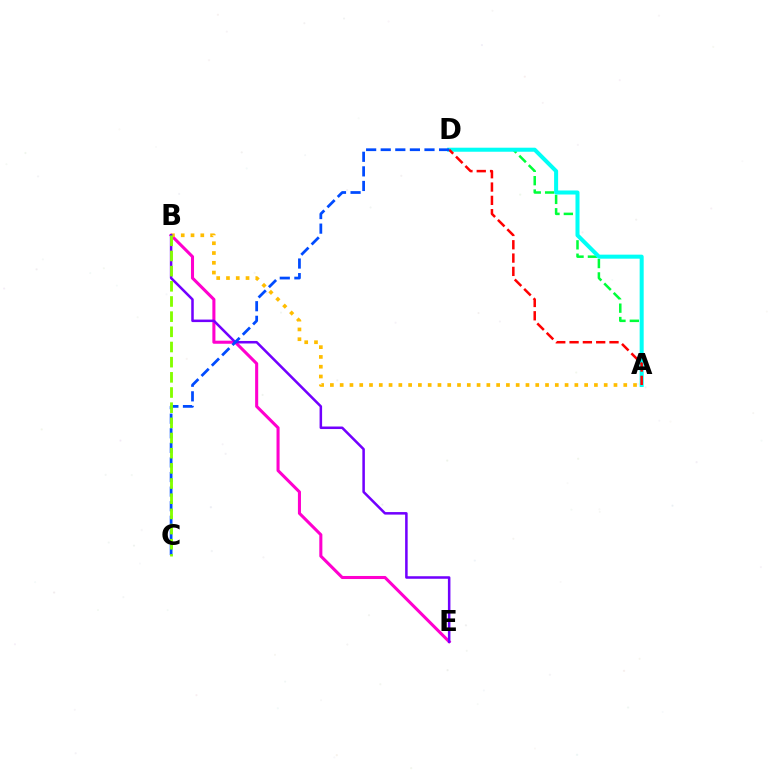{('A', 'D'): [{'color': '#00ff39', 'line_style': 'dashed', 'thickness': 1.82}, {'color': '#00fff6', 'line_style': 'solid', 'thickness': 2.9}, {'color': '#ff0000', 'line_style': 'dashed', 'thickness': 1.81}], ('B', 'E'): [{'color': '#ff00cf', 'line_style': 'solid', 'thickness': 2.2}, {'color': '#7200ff', 'line_style': 'solid', 'thickness': 1.82}], ('A', 'B'): [{'color': '#ffbd00', 'line_style': 'dotted', 'thickness': 2.66}], ('C', 'D'): [{'color': '#004bff', 'line_style': 'dashed', 'thickness': 1.98}], ('B', 'C'): [{'color': '#84ff00', 'line_style': 'dashed', 'thickness': 2.06}]}